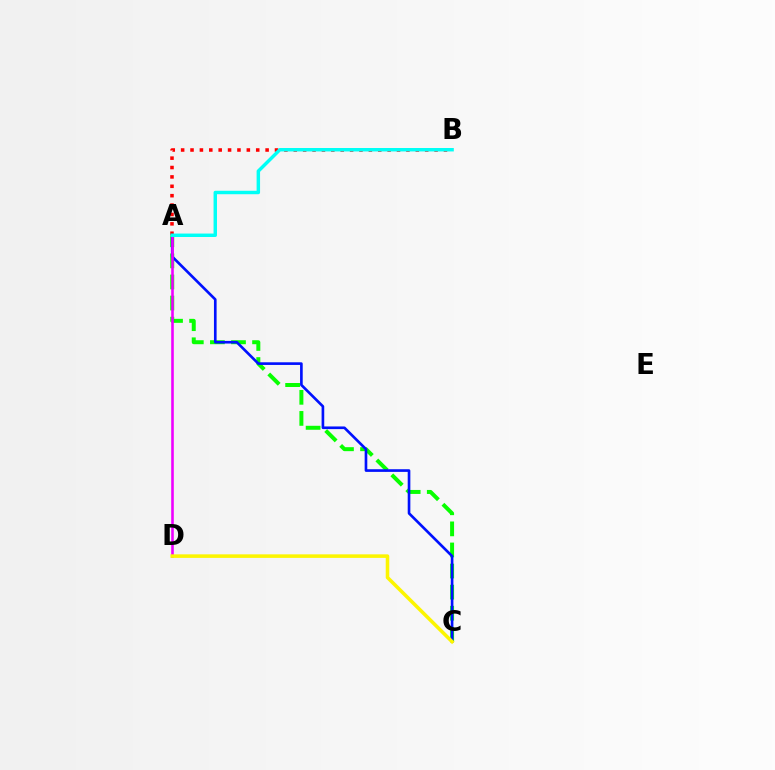{('A', 'C'): [{'color': '#08ff00', 'line_style': 'dashed', 'thickness': 2.86}, {'color': '#0010ff', 'line_style': 'solid', 'thickness': 1.91}], ('A', 'B'): [{'color': '#ff0000', 'line_style': 'dotted', 'thickness': 2.55}, {'color': '#00fff6', 'line_style': 'solid', 'thickness': 2.48}], ('A', 'D'): [{'color': '#ee00ff', 'line_style': 'solid', 'thickness': 1.87}], ('C', 'D'): [{'color': '#fcf500', 'line_style': 'solid', 'thickness': 2.56}]}